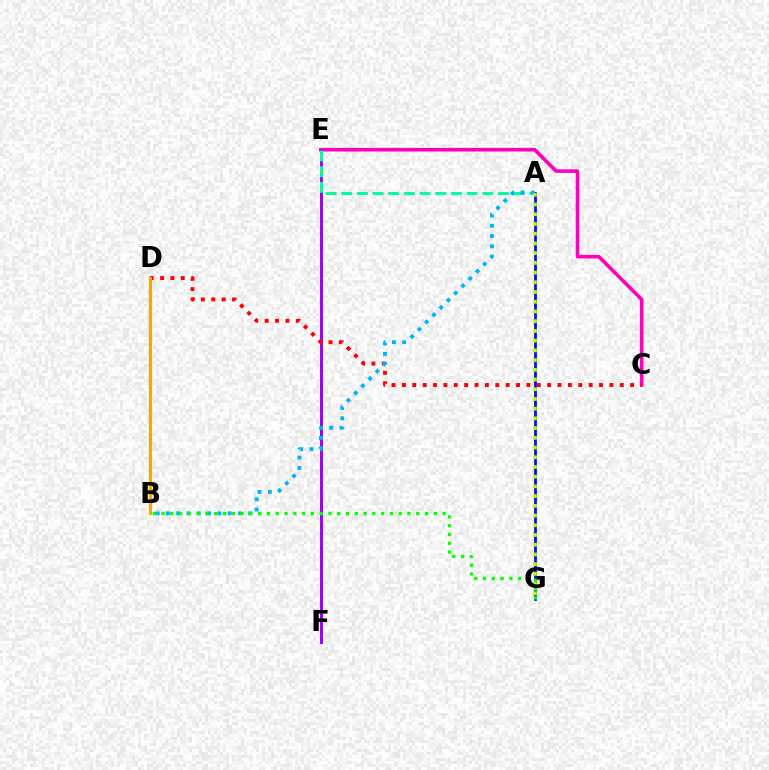{('C', 'E'): [{'color': '#ff00bd', 'line_style': 'solid', 'thickness': 2.59}], ('E', 'F'): [{'color': '#9b00ff', 'line_style': 'solid', 'thickness': 2.12}], ('A', 'E'): [{'color': '#00ff9d', 'line_style': 'dashed', 'thickness': 2.13}], ('C', 'D'): [{'color': '#ff0000', 'line_style': 'dotted', 'thickness': 2.82}], ('A', 'G'): [{'color': '#0010ff', 'line_style': 'solid', 'thickness': 1.98}, {'color': '#b3ff00', 'line_style': 'dotted', 'thickness': 2.64}], ('A', 'B'): [{'color': '#00b5ff', 'line_style': 'dotted', 'thickness': 2.79}], ('B', 'D'): [{'color': '#ffa500', 'line_style': 'solid', 'thickness': 2.2}], ('B', 'G'): [{'color': '#08ff00', 'line_style': 'dotted', 'thickness': 2.39}]}